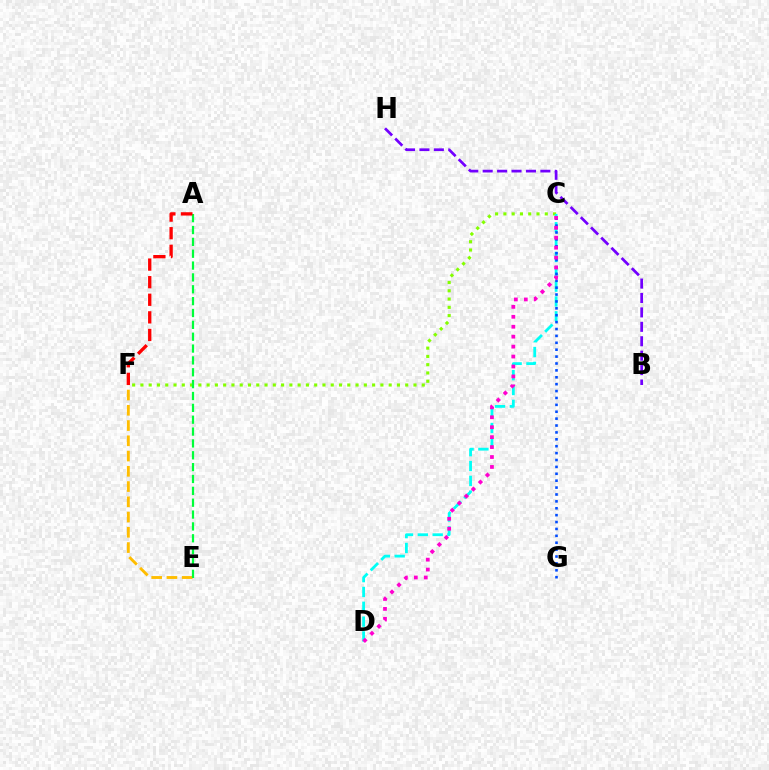{('C', 'F'): [{'color': '#84ff00', 'line_style': 'dotted', 'thickness': 2.25}], ('C', 'D'): [{'color': '#00fff6', 'line_style': 'dashed', 'thickness': 2.02}, {'color': '#ff00cf', 'line_style': 'dotted', 'thickness': 2.7}], ('C', 'G'): [{'color': '#004bff', 'line_style': 'dotted', 'thickness': 1.87}], ('E', 'F'): [{'color': '#ffbd00', 'line_style': 'dashed', 'thickness': 2.07}], ('A', 'E'): [{'color': '#00ff39', 'line_style': 'dashed', 'thickness': 1.61}], ('B', 'H'): [{'color': '#7200ff', 'line_style': 'dashed', 'thickness': 1.96}], ('A', 'F'): [{'color': '#ff0000', 'line_style': 'dashed', 'thickness': 2.39}]}